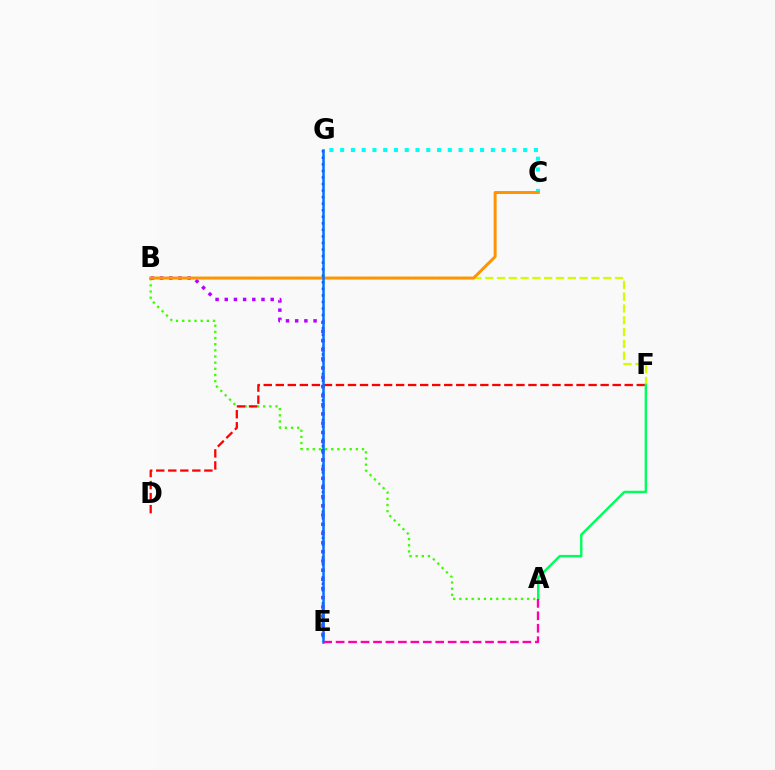{('E', 'G'): [{'color': '#2500ff', 'line_style': 'dotted', 'thickness': 1.78}, {'color': '#0074ff', 'line_style': 'solid', 'thickness': 1.8}], ('A', 'B'): [{'color': '#3dff00', 'line_style': 'dotted', 'thickness': 1.67}], ('B', 'F'): [{'color': '#d1ff00', 'line_style': 'dashed', 'thickness': 1.6}], ('D', 'F'): [{'color': '#ff0000', 'line_style': 'dashed', 'thickness': 1.63}], ('C', 'G'): [{'color': '#00fff6', 'line_style': 'dotted', 'thickness': 2.92}], ('B', 'E'): [{'color': '#b900ff', 'line_style': 'dotted', 'thickness': 2.5}], ('B', 'C'): [{'color': '#ff9400', 'line_style': 'solid', 'thickness': 2.14}], ('A', 'F'): [{'color': '#00ff5c', 'line_style': 'solid', 'thickness': 1.72}], ('A', 'E'): [{'color': '#ff00ac', 'line_style': 'dashed', 'thickness': 1.69}]}